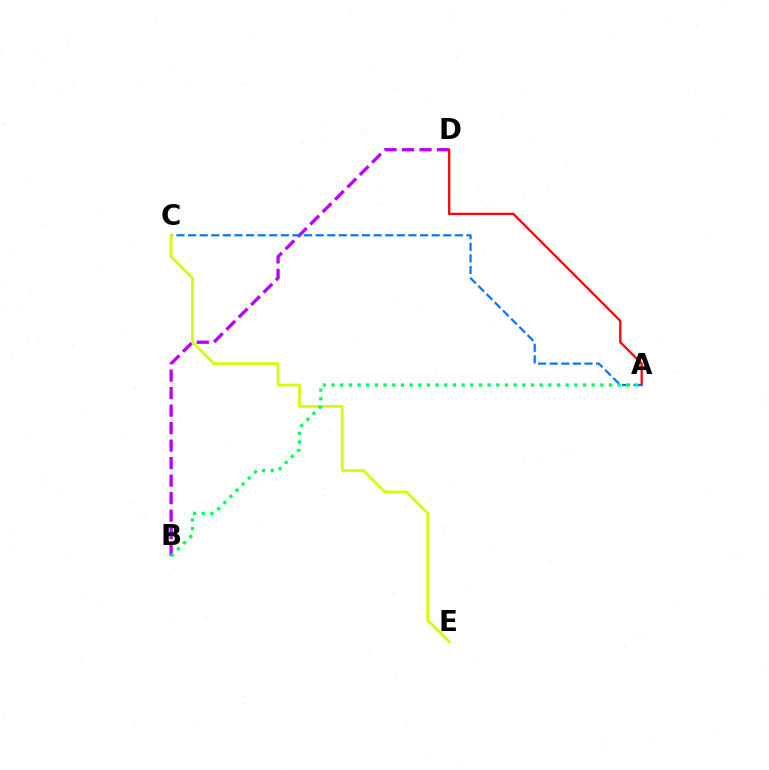{('B', 'D'): [{'color': '#b900ff', 'line_style': 'dashed', 'thickness': 2.38}], ('A', 'D'): [{'color': '#ff0000', 'line_style': 'solid', 'thickness': 1.62}], ('A', 'C'): [{'color': '#0074ff', 'line_style': 'dashed', 'thickness': 1.58}], ('C', 'E'): [{'color': '#d1ff00', 'line_style': 'solid', 'thickness': 1.97}], ('A', 'B'): [{'color': '#00ff5c', 'line_style': 'dotted', 'thickness': 2.36}]}